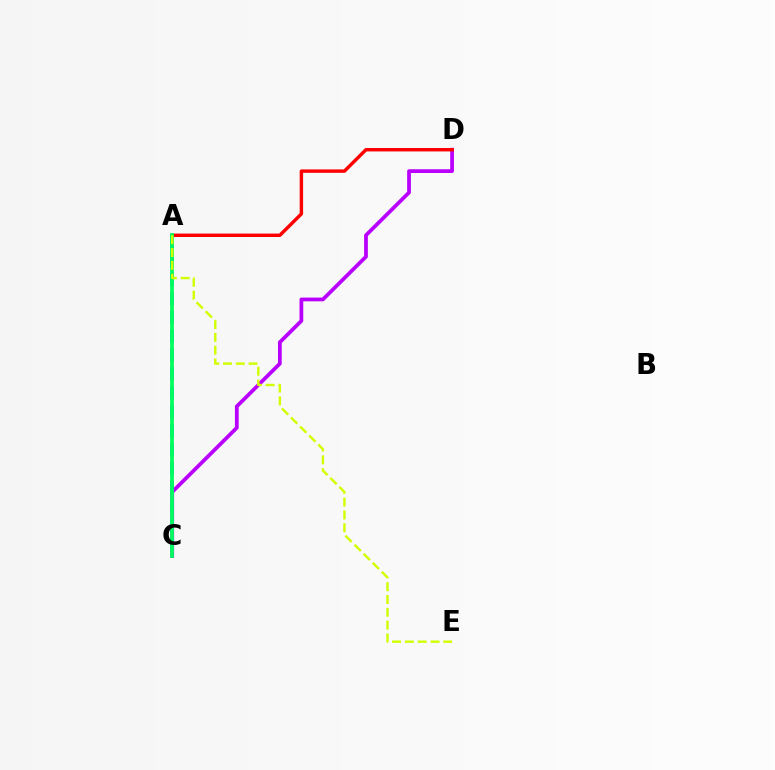{('C', 'D'): [{'color': '#b900ff', 'line_style': 'solid', 'thickness': 2.7}], ('A', 'D'): [{'color': '#ff0000', 'line_style': 'solid', 'thickness': 2.47}], ('A', 'C'): [{'color': '#0074ff', 'line_style': 'dashed', 'thickness': 2.57}, {'color': '#00ff5c', 'line_style': 'solid', 'thickness': 2.68}], ('A', 'E'): [{'color': '#d1ff00', 'line_style': 'dashed', 'thickness': 1.74}]}